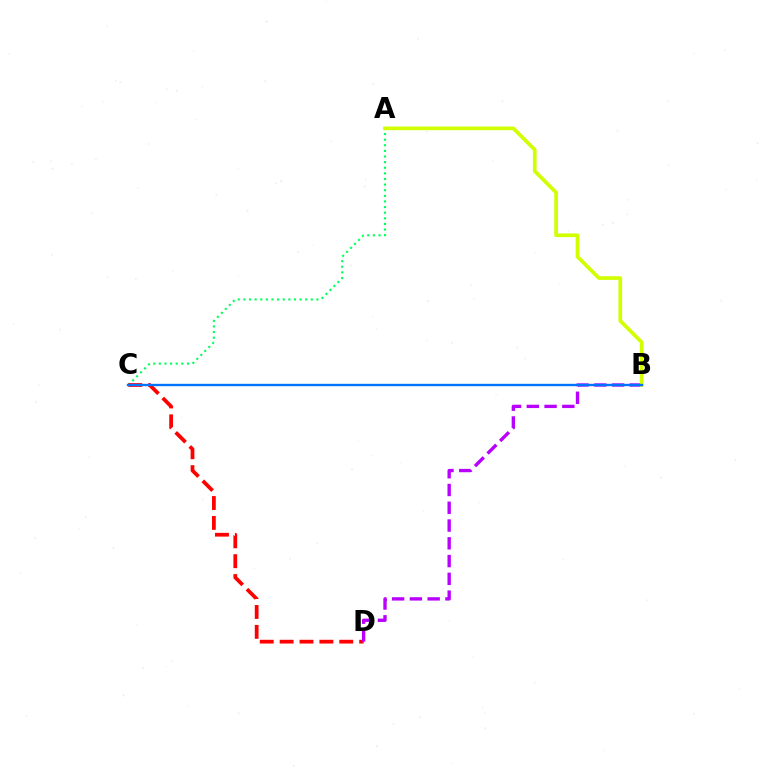{('A', 'C'): [{'color': '#00ff5c', 'line_style': 'dotted', 'thickness': 1.53}], ('C', 'D'): [{'color': '#ff0000', 'line_style': 'dashed', 'thickness': 2.7}], ('B', 'D'): [{'color': '#b900ff', 'line_style': 'dashed', 'thickness': 2.41}], ('A', 'B'): [{'color': '#d1ff00', 'line_style': 'solid', 'thickness': 2.66}], ('B', 'C'): [{'color': '#0074ff', 'line_style': 'solid', 'thickness': 1.71}]}